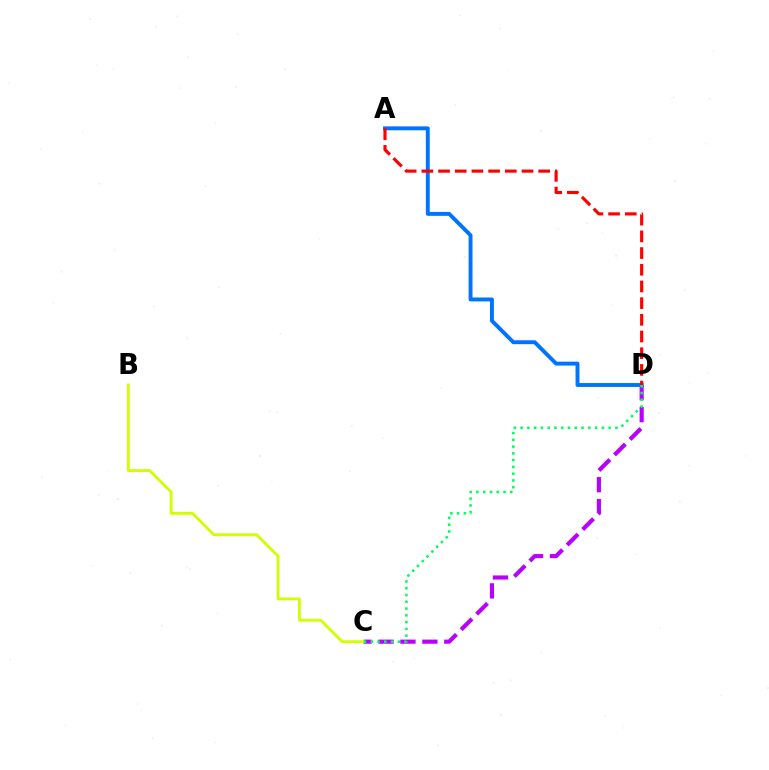{('C', 'D'): [{'color': '#b900ff', 'line_style': 'dashed', 'thickness': 2.98}, {'color': '#00ff5c', 'line_style': 'dotted', 'thickness': 1.84}], ('A', 'D'): [{'color': '#0074ff', 'line_style': 'solid', 'thickness': 2.81}, {'color': '#ff0000', 'line_style': 'dashed', 'thickness': 2.27}], ('B', 'C'): [{'color': '#d1ff00', 'line_style': 'solid', 'thickness': 2.04}]}